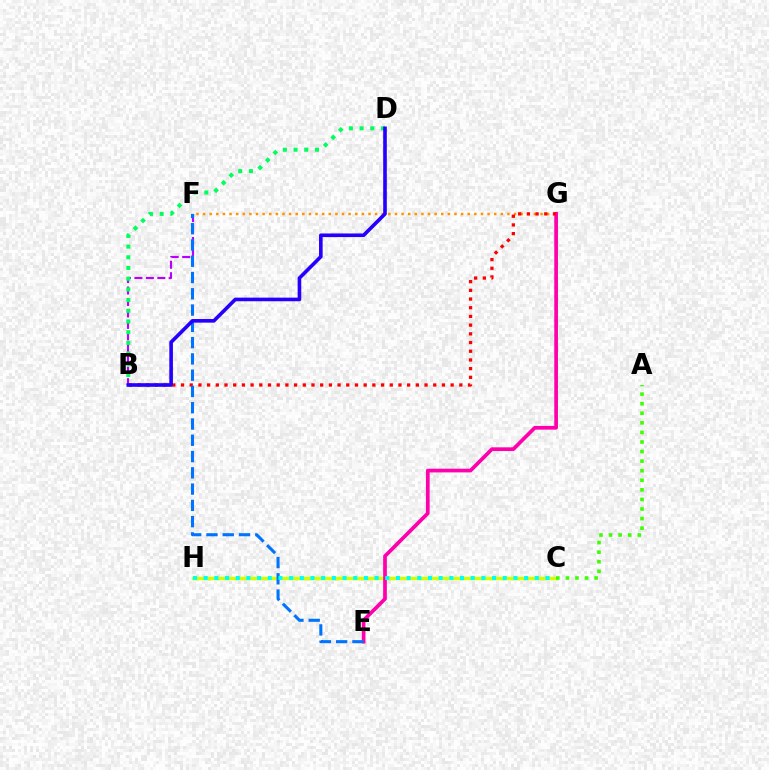{('F', 'G'): [{'color': '#ff9400', 'line_style': 'dotted', 'thickness': 1.8}], ('C', 'H'): [{'color': '#d1ff00', 'line_style': 'solid', 'thickness': 2.48}, {'color': '#00fff6', 'line_style': 'dotted', 'thickness': 2.9}], ('B', 'F'): [{'color': '#b900ff', 'line_style': 'dashed', 'thickness': 1.56}], ('E', 'G'): [{'color': '#ff00ac', 'line_style': 'solid', 'thickness': 2.66}], ('B', 'D'): [{'color': '#00ff5c', 'line_style': 'dotted', 'thickness': 2.91}, {'color': '#2500ff', 'line_style': 'solid', 'thickness': 2.61}], ('B', 'G'): [{'color': '#ff0000', 'line_style': 'dotted', 'thickness': 2.36}], ('A', 'C'): [{'color': '#3dff00', 'line_style': 'dotted', 'thickness': 2.6}], ('E', 'F'): [{'color': '#0074ff', 'line_style': 'dashed', 'thickness': 2.21}]}